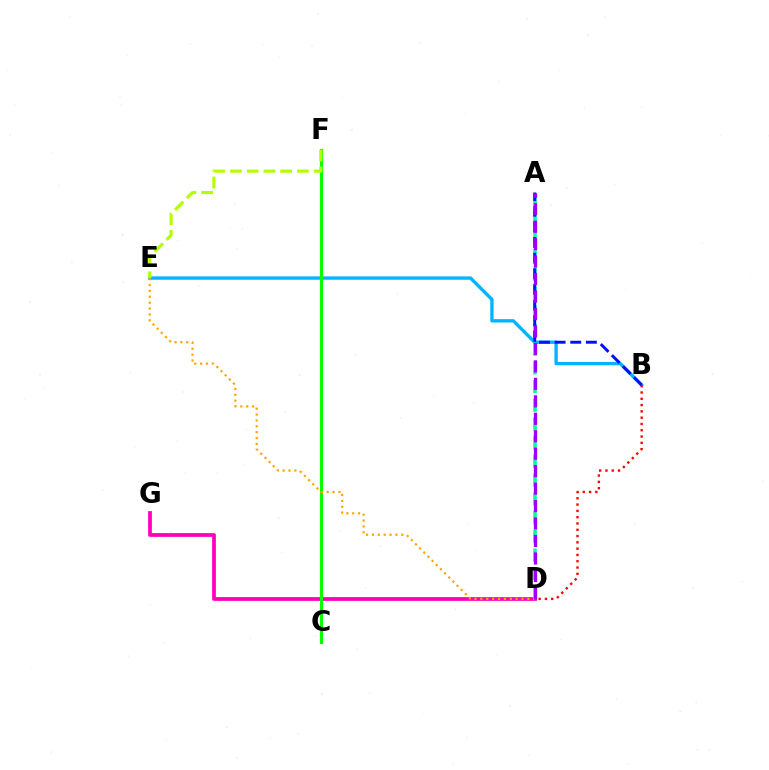{('D', 'G'): [{'color': '#ff00bd', 'line_style': 'solid', 'thickness': 2.69}], ('B', 'E'): [{'color': '#00b5ff', 'line_style': 'solid', 'thickness': 2.42}], ('A', 'D'): [{'color': '#00ff9d', 'line_style': 'dashed', 'thickness': 2.54}, {'color': '#9b00ff', 'line_style': 'dashed', 'thickness': 2.37}], ('C', 'F'): [{'color': '#08ff00', 'line_style': 'solid', 'thickness': 2.25}], ('B', 'D'): [{'color': '#ff0000', 'line_style': 'dotted', 'thickness': 1.71}], ('A', 'B'): [{'color': '#0010ff', 'line_style': 'dashed', 'thickness': 2.12}], ('D', 'E'): [{'color': '#ffa500', 'line_style': 'dotted', 'thickness': 1.6}], ('E', 'F'): [{'color': '#b3ff00', 'line_style': 'dashed', 'thickness': 2.27}]}